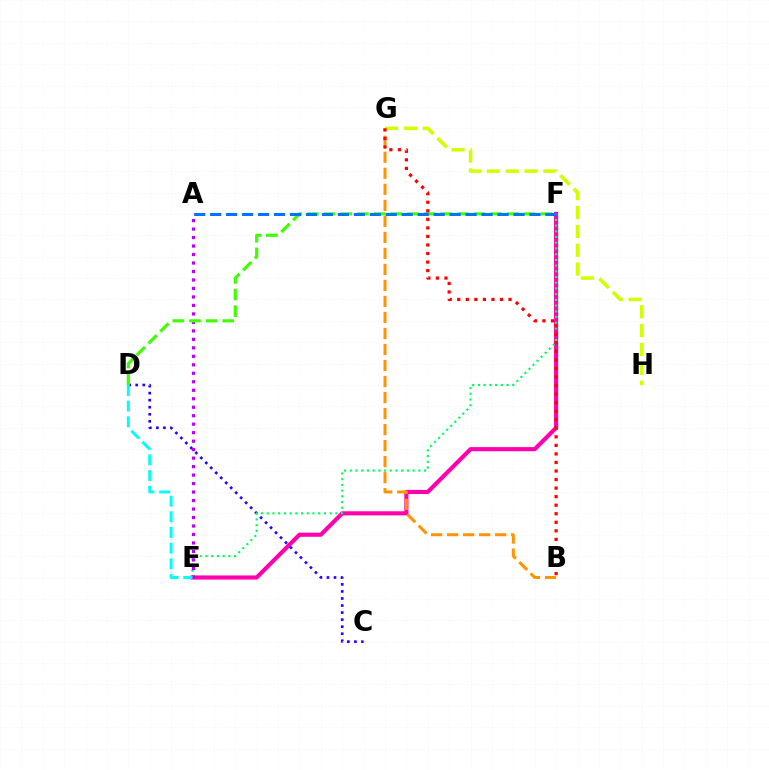{('E', 'F'): [{'color': '#ff00ac', 'line_style': 'solid', 'thickness': 2.96}, {'color': '#00ff5c', 'line_style': 'dotted', 'thickness': 1.55}], ('C', 'D'): [{'color': '#2500ff', 'line_style': 'dotted', 'thickness': 1.92}], ('B', 'G'): [{'color': '#ff9400', 'line_style': 'dashed', 'thickness': 2.18}, {'color': '#ff0000', 'line_style': 'dotted', 'thickness': 2.32}], ('A', 'E'): [{'color': '#b900ff', 'line_style': 'dotted', 'thickness': 2.31}], ('D', 'F'): [{'color': '#3dff00', 'line_style': 'dashed', 'thickness': 2.26}], ('D', 'E'): [{'color': '#00fff6', 'line_style': 'dashed', 'thickness': 2.13}], ('A', 'F'): [{'color': '#0074ff', 'line_style': 'dashed', 'thickness': 2.17}], ('G', 'H'): [{'color': '#d1ff00', 'line_style': 'dashed', 'thickness': 2.56}]}